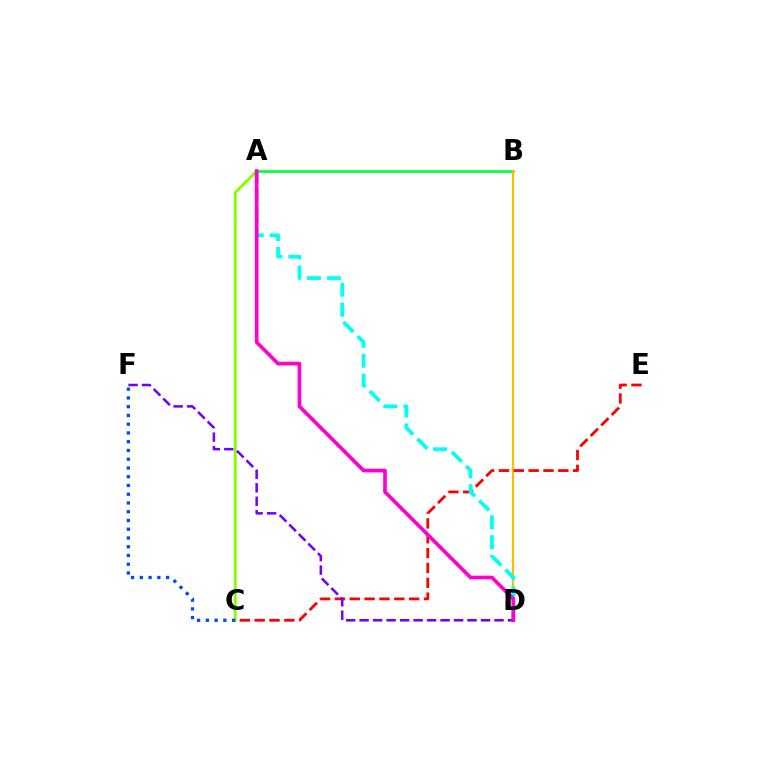{('A', 'B'): [{'color': '#00ff39', 'line_style': 'solid', 'thickness': 1.9}], ('A', 'C'): [{'color': '#84ff00', 'line_style': 'solid', 'thickness': 2.09}], ('B', 'D'): [{'color': '#ffbd00', 'line_style': 'solid', 'thickness': 1.53}], ('C', 'E'): [{'color': '#ff0000', 'line_style': 'dashed', 'thickness': 2.02}], ('A', 'D'): [{'color': '#00fff6', 'line_style': 'dashed', 'thickness': 2.71}, {'color': '#ff00cf', 'line_style': 'solid', 'thickness': 2.65}], ('D', 'F'): [{'color': '#7200ff', 'line_style': 'dashed', 'thickness': 1.83}], ('C', 'F'): [{'color': '#004bff', 'line_style': 'dotted', 'thickness': 2.38}]}